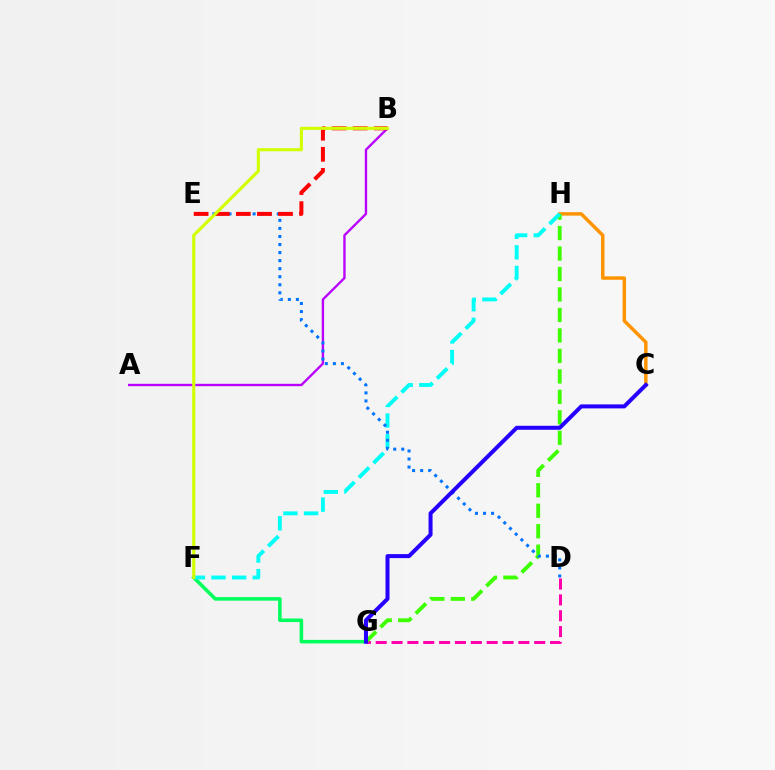{('A', 'B'): [{'color': '#b900ff', 'line_style': 'solid', 'thickness': 1.7}], ('F', 'G'): [{'color': '#00ff5c', 'line_style': 'solid', 'thickness': 2.55}], ('C', 'H'): [{'color': '#ff9400', 'line_style': 'solid', 'thickness': 2.49}], ('D', 'G'): [{'color': '#ff00ac', 'line_style': 'dashed', 'thickness': 2.15}], ('G', 'H'): [{'color': '#3dff00', 'line_style': 'dashed', 'thickness': 2.78}], ('F', 'H'): [{'color': '#00fff6', 'line_style': 'dashed', 'thickness': 2.8}], ('D', 'E'): [{'color': '#0074ff', 'line_style': 'dotted', 'thickness': 2.19}], ('C', 'G'): [{'color': '#2500ff', 'line_style': 'solid', 'thickness': 2.88}], ('B', 'E'): [{'color': '#ff0000', 'line_style': 'dashed', 'thickness': 2.87}], ('B', 'F'): [{'color': '#d1ff00', 'line_style': 'solid', 'thickness': 2.24}]}